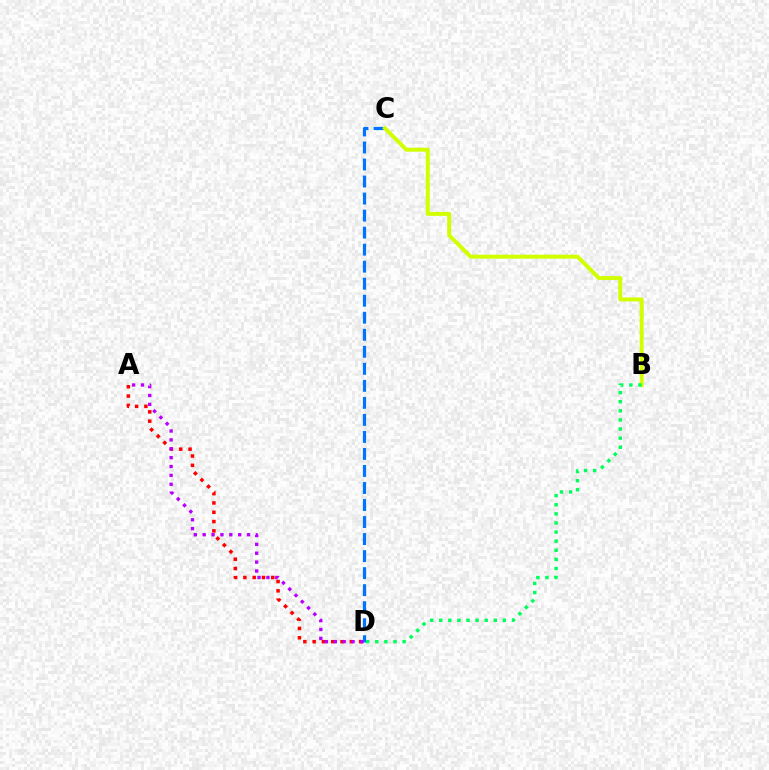{('A', 'D'): [{'color': '#ff0000', 'line_style': 'dotted', 'thickness': 2.53}, {'color': '#b900ff', 'line_style': 'dotted', 'thickness': 2.41}], ('C', 'D'): [{'color': '#0074ff', 'line_style': 'dashed', 'thickness': 2.31}], ('B', 'C'): [{'color': '#d1ff00', 'line_style': 'solid', 'thickness': 2.84}], ('B', 'D'): [{'color': '#00ff5c', 'line_style': 'dotted', 'thickness': 2.47}]}